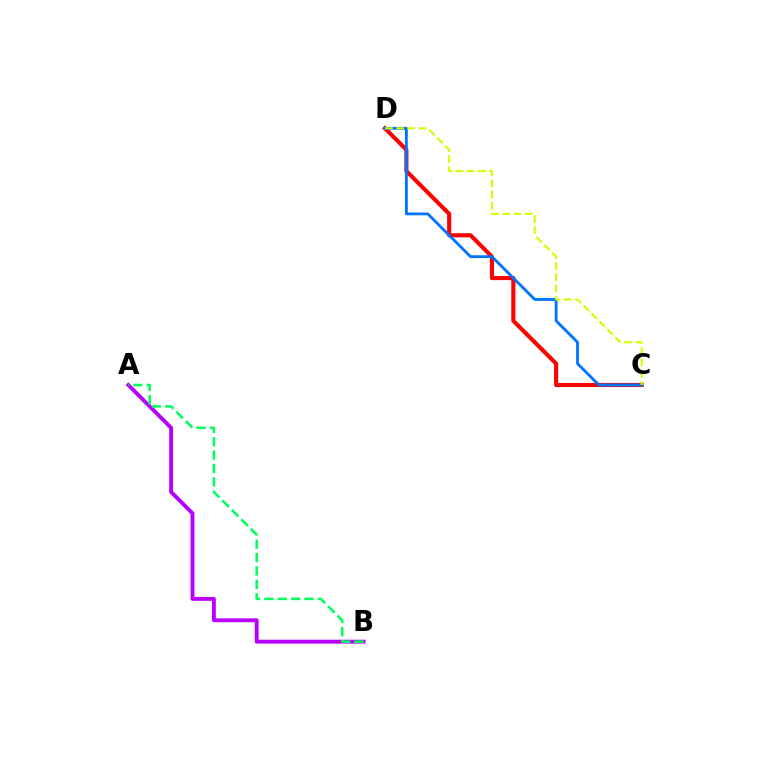{('C', 'D'): [{'color': '#ff0000', 'line_style': 'solid', 'thickness': 2.95}, {'color': '#0074ff', 'line_style': 'solid', 'thickness': 2.03}, {'color': '#d1ff00', 'line_style': 'dashed', 'thickness': 1.52}], ('A', 'B'): [{'color': '#b900ff', 'line_style': 'solid', 'thickness': 2.8}, {'color': '#00ff5c', 'line_style': 'dashed', 'thickness': 1.82}]}